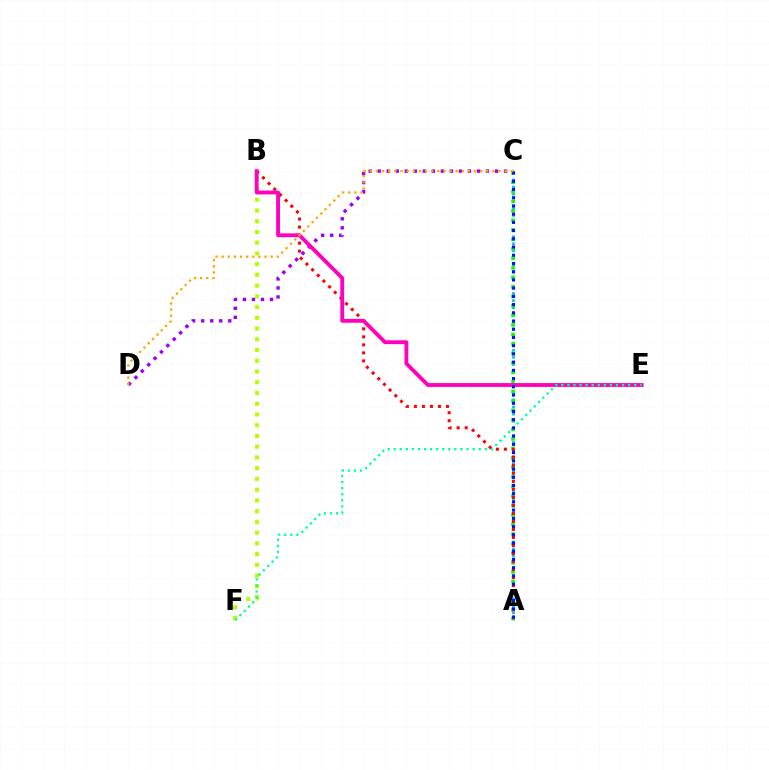{('A', 'C'): [{'color': '#00b5ff', 'line_style': 'dotted', 'thickness': 1.93}, {'color': '#08ff00', 'line_style': 'dotted', 'thickness': 2.58}, {'color': '#0010ff', 'line_style': 'dotted', 'thickness': 2.23}], ('C', 'D'): [{'color': '#9b00ff', 'line_style': 'dotted', 'thickness': 2.45}, {'color': '#ffa500', 'line_style': 'dotted', 'thickness': 1.67}], ('A', 'B'): [{'color': '#ff0000', 'line_style': 'dotted', 'thickness': 2.18}], ('B', 'F'): [{'color': '#b3ff00', 'line_style': 'dotted', 'thickness': 2.92}], ('B', 'E'): [{'color': '#ff00bd', 'line_style': 'solid', 'thickness': 2.77}], ('E', 'F'): [{'color': '#00ff9d', 'line_style': 'dotted', 'thickness': 1.65}]}